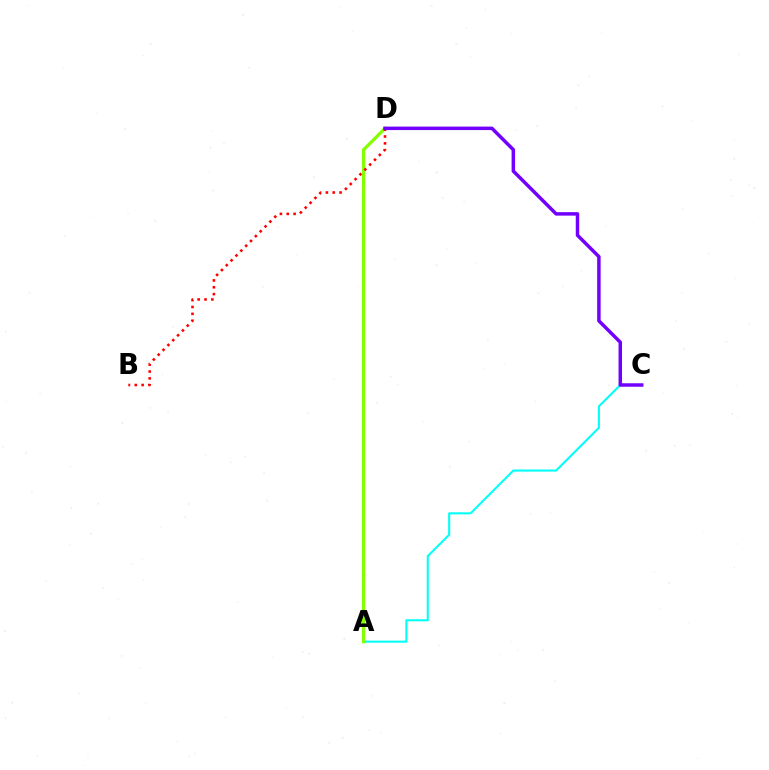{('A', 'C'): [{'color': '#00fff6', 'line_style': 'solid', 'thickness': 1.5}], ('A', 'D'): [{'color': '#84ff00', 'line_style': 'solid', 'thickness': 2.33}], ('B', 'D'): [{'color': '#ff0000', 'line_style': 'dotted', 'thickness': 1.86}], ('C', 'D'): [{'color': '#7200ff', 'line_style': 'solid', 'thickness': 2.5}]}